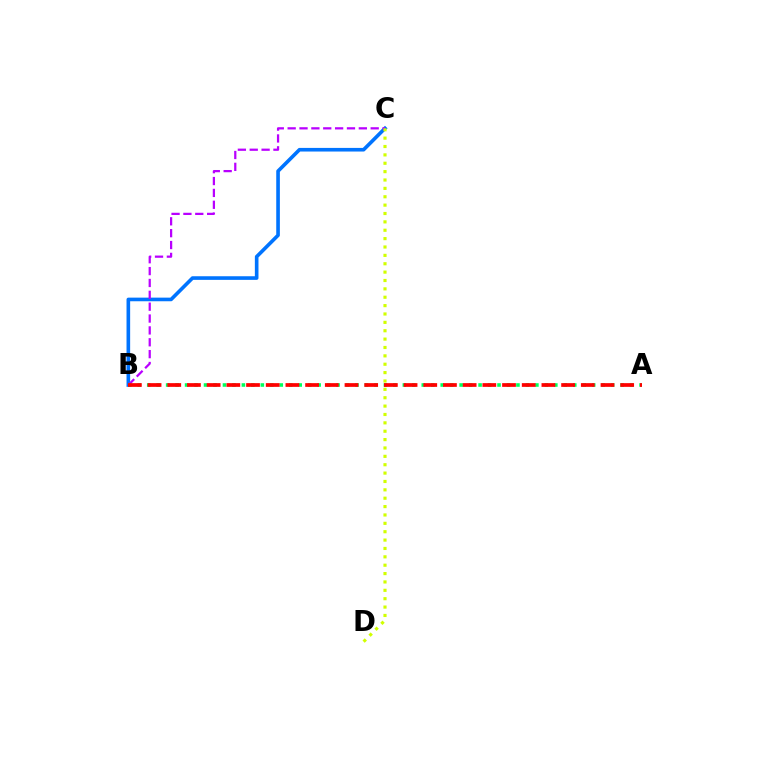{('B', 'C'): [{'color': '#0074ff', 'line_style': 'solid', 'thickness': 2.61}, {'color': '#b900ff', 'line_style': 'dashed', 'thickness': 1.61}], ('A', 'B'): [{'color': '#00ff5c', 'line_style': 'dotted', 'thickness': 2.57}, {'color': '#ff0000', 'line_style': 'dashed', 'thickness': 2.68}], ('C', 'D'): [{'color': '#d1ff00', 'line_style': 'dotted', 'thickness': 2.28}]}